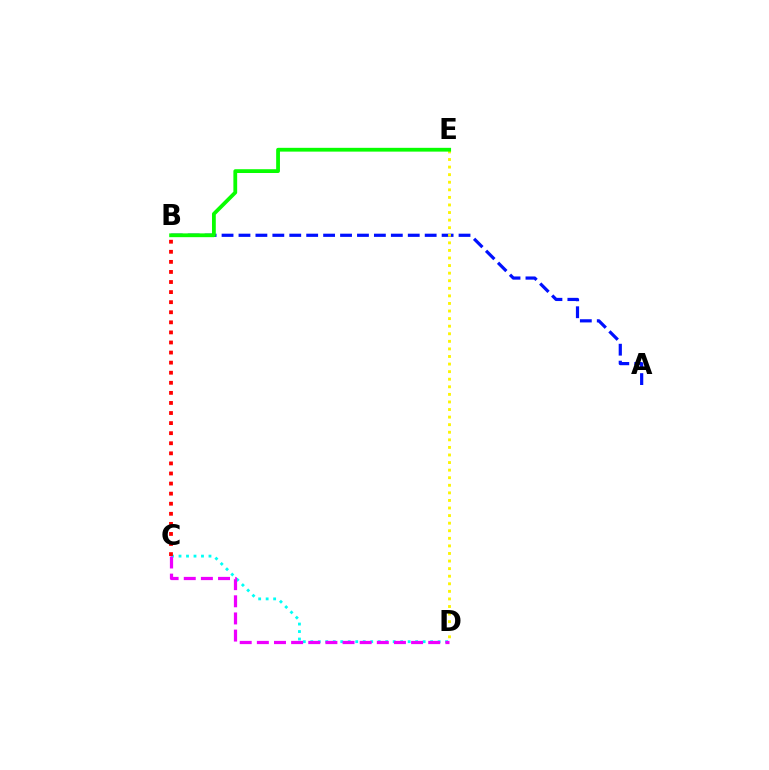{('C', 'D'): [{'color': '#00fff6', 'line_style': 'dotted', 'thickness': 2.03}, {'color': '#ee00ff', 'line_style': 'dashed', 'thickness': 2.33}], ('A', 'B'): [{'color': '#0010ff', 'line_style': 'dashed', 'thickness': 2.3}], ('B', 'C'): [{'color': '#ff0000', 'line_style': 'dotted', 'thickness': 2.74}], ('D', 'E'): [{'color': '#fcf500', 'line_style': 'dotted', 'thickness': 2.06}], ('B', 'E'): [{'color': '#08ff00', 'line_style': 'solid', 'thickness': 2.73}]}